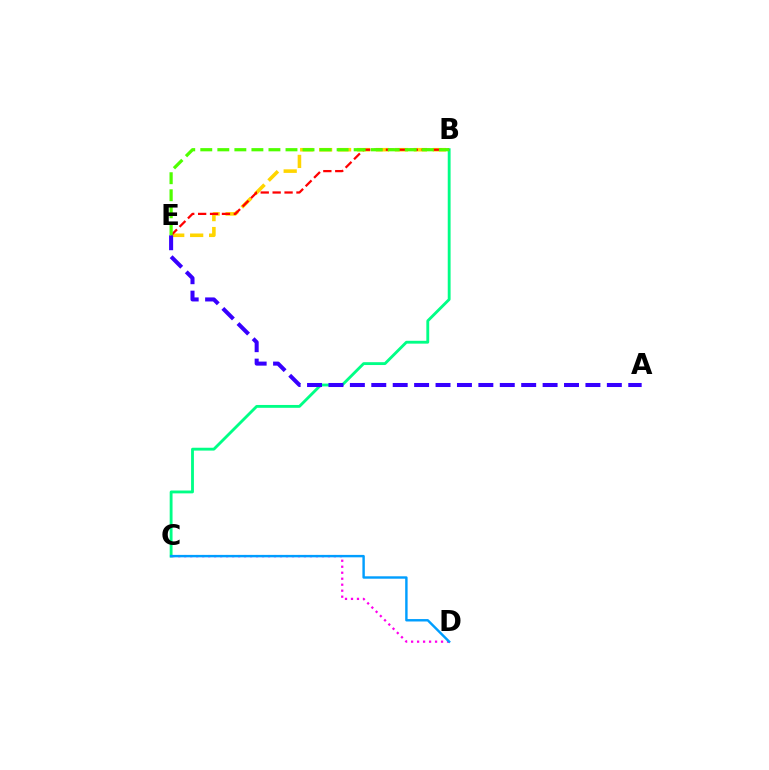{('B', 'E'): [{'color': '#ffd500', 'line_style': 'dashed', 'thickness': 2.57}, {'color': '#ff0000', 'line_style': 'dashed', 'thickness': 1.62}, {'color': '#4fff00', 'line_style': 'dashed', 'thickness': 2.31}], ('B', 'C'): [{'color': '#00ff86', 'line_style': 'solid', 'thickness': 2.05}], ('A', 'E'): [{'color': '#3700ff', 'line_style': 'dashed', 'thickness': 2.91}], ('C', 'D'): [{'color': '#ff00ed', 'line_style': 'dotted', 'thickness': 1.63}, {'color': '#009eff', 'line_style': 'solid', 'thickness': 1.74}]}